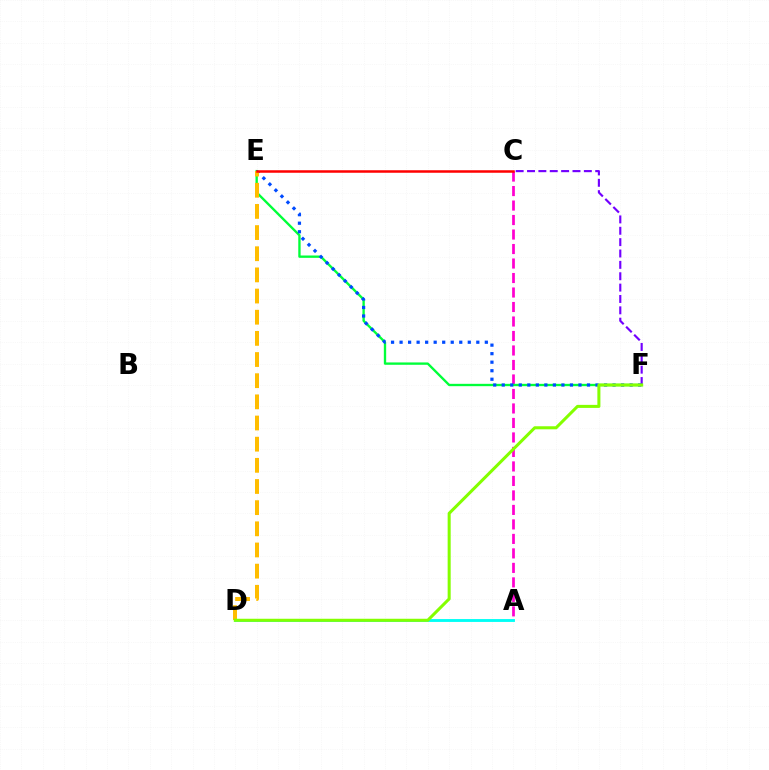{('C', 'F'): [{'color': '#7200ff', 'line_style': 'dashed', 'thickness': 1.54}], ('A', 'C'): [{'color': '#ff00cf', 'line_style': 'dashed', 'thickness': 1.97}], ('E', 'F'): [{'color': '#00ff39', 'line_style': 'solid', 'thickness': 1.69}, {'color': '#004bff', 'line_style': 'dotted', 'thickness': 2.32}], ('A', 'D'): [{'color': '#00fff6', 'line_style': 'solid', 'thickness': 2.07}], ('D', 'E'): [{'color': '#ffbd00', 'line_style': 'dashed', 'thickness': 2.87}], ('C', 'E'): [{'color': '#ff0000', 'line_style': 'solid', 'thickness': 1.81}], ('D', 'F'): [{'color': '#84ff00', 'line_style': 'solid', 'thickness': 2.19}]}